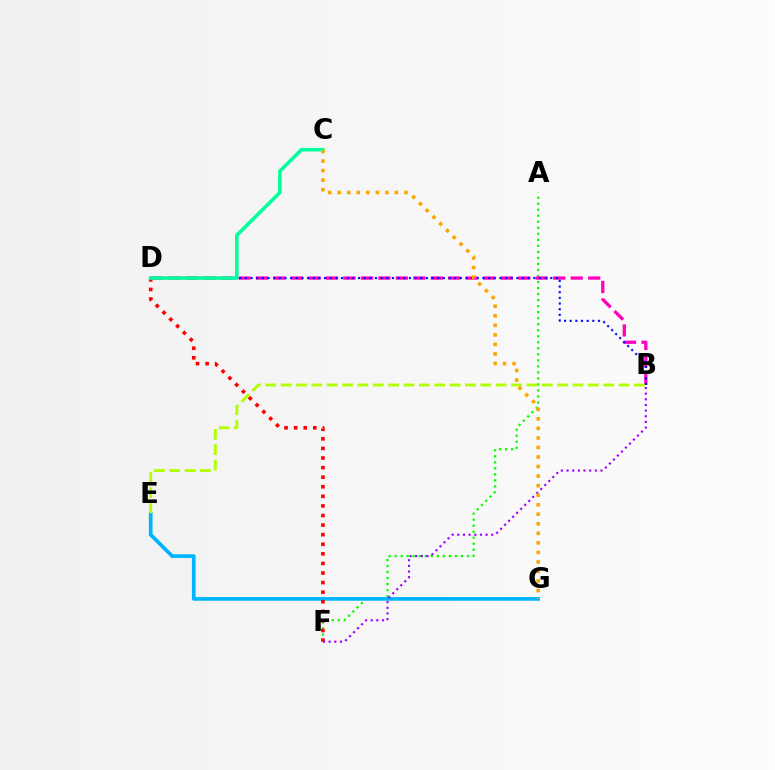{('A', 'F'): [{'color': '#08ff00', 'line_style': 'dotted', 'thickness': 1.64}], ('E', 'G'): [{'color': '#00b5ff', 'line_style': 'solid', 'thickness': 2.66}], ('D', 'F'): [{'color': '#ff0000', 'line_style': 'dotted', 'thickness': 2.6}], ('B', 'F'): [{'color': '#9b00ff', 'line_style': 'dotted', 'thickness': 1.54}], ('B', 'D'): [{'color': '#ff00bd', 'line_style': 'dashed', 'thickness': 2.38}, {'color': '#0010ff', 'line_style': 'dotted', 'thickness': 1.54}], ('C', 'D'): [{'color': '#00ff9d', 'line_style': 'solid', 'thickness': 2.55}], ('B', 'E'): [{'color': '#b3ff00', 'line_style': 'dashed', 'thickness': 2.09}], ('C', 'G'): [{'color': '#ffa500', 'line_style': 'dotted', 'thickness': 2.59}]}